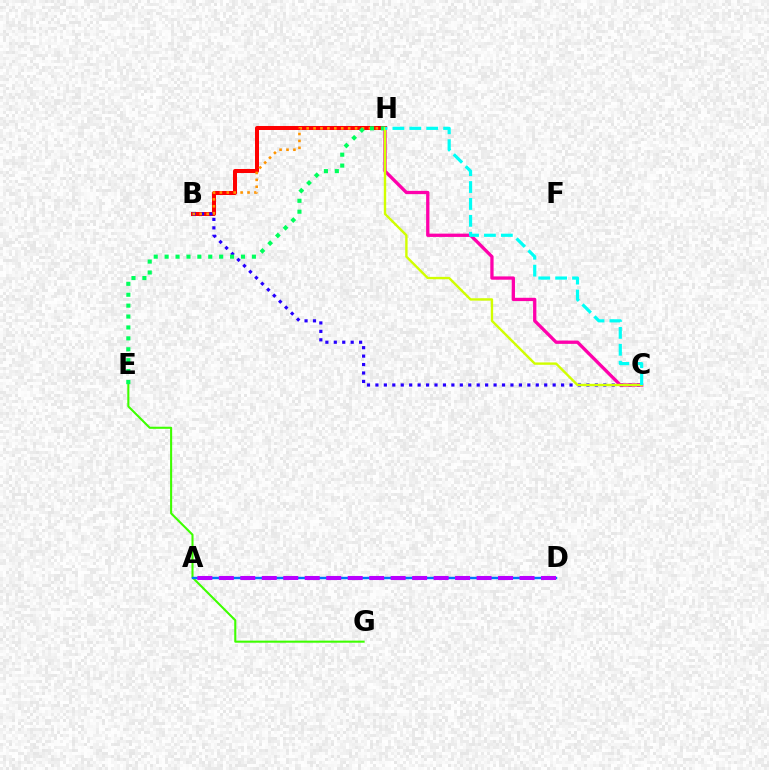{('E', 'G'): [{'color': '#3dff00', 'line_style': 'solid', 'thickness': 1.5}], ('B', 'H'): [{'color': '#ff0000', 'line_style': 'solid', 'thickness': 2.89}, {'color': '#ff9400', 'line_style': 'dotted', 'thickness': 1.88}], ('B', 'C'): [{'color': '#2500ff', 'line_style': 'dotted', 'thickness': 2.29}], ('C', 'H'): [{'color': '#ff00ac', 'line_style': 'solid', 'thickness': 2.37}, {'color': '#d1ff00', 'line_style': 'solid', 'thickness': 1.72}, {'color': '#00fff6', 'line_style': 'dashed', 'thickness': 2.3}], ('A', 'D'): [{'color': '#0074ff', 'line_style': 'solid', 'thickness': 1.74}, {'color': '#b900ff', 'line_style': 'dashed', 'thickness': 2.92}], ('E', 'H'): [{'color': '#00ff5c', 'line_style': 'dotted', 'thickness': 2.96}]}